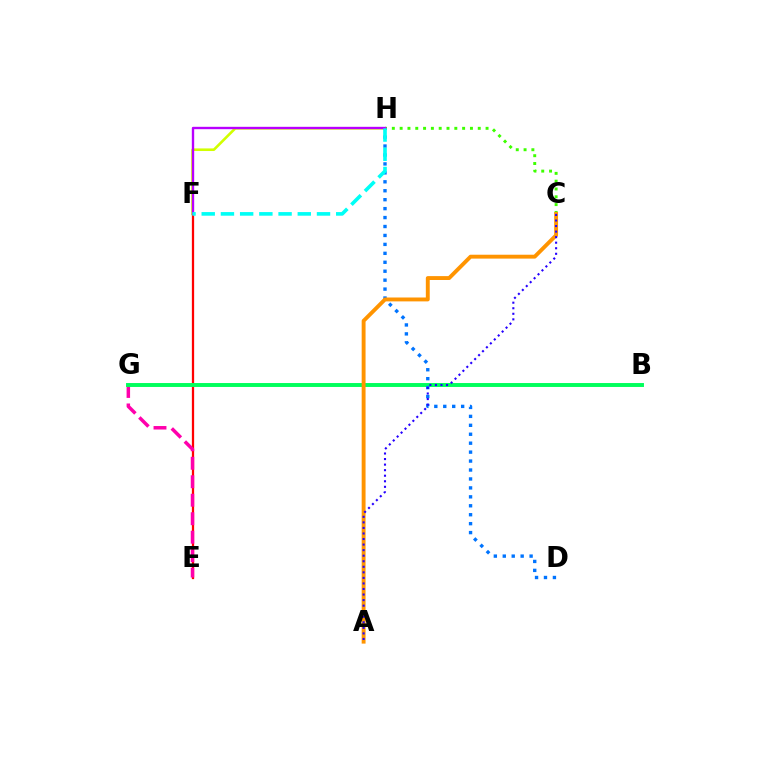{('E', 'F'): [{'color': '#ff0000', 'line_style': 'solid', 'thickness': 1.63}], ('F', 'H'): [{'color': '#d1ff00', 'line_style': 'solid', 'thickness': 1.88}, {'color': '#b900ff', 'line_style': 'solid', 'thickness': 1.71}, {'color': '#00fff6', 'line_style': 'dashed', 'thickness': 2.61}], ('E', 'G'): [{'color': '#ff00ac', 'line_style': 'dashed', 'thickness': 2.51}], ('C', 'H'): [{'color': '#3dff00', 'line_style': 'dotted', 'thickness': 2.12}], ('B', 'G'): [{'color': '#00ff5c', 'line_style': 'solid', 'thickness': 2.82}], ('D', 'H'): [{'color': '#0074ff', 'line_style': 'dotted', 'thickness': 2.43}], ('A', 'C'): [{'color': '#ff9400', 'line_style': 'solid', 'thickness': 2.8}, {'color': '#2500ff', 'line_style': 'dotted', 'thickness': 1.51}]}